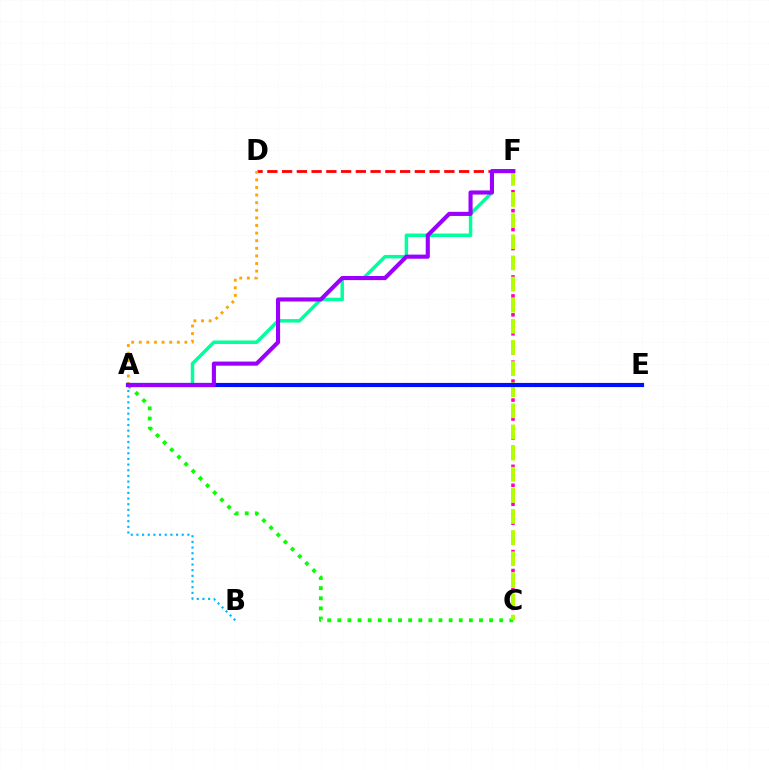{('D', 'F'): [{'color': '#ff0000', 'line_style': 'dashed', 'thickness': 2.0}], ('C', 'F'): [{'color': '#ff00bd', 'line_style': 'dotted', 'thickness': 2.57}, {'color': '#b3ff00', 'line_style': 'dashed', 'thickness': 2.87}], ('A', 'B'): [{'color': '#00b5ff', 'line_style': 'dotted', 'thickness': 1.54}], ('A', 'D'): [{'color': '#ffa500', 'line_style': 'dotted', 'thickness': 2.07}], ('A', 'C'): [{'color': '#08ff00', 'line_style': 'dotted', 'thickness': 2.75}], ('A', 'F'): [{'color': '#00ff9d', 'line_style': 'solid', 'thickness': 2.51}, {'color': '#9b00ff', 'line_style': 'solid', 'thickness': 2.96}], ('A', 'E'): [{'color': '#0010ff', 'line_style': 'solid', 'thickness': 2.99}]}